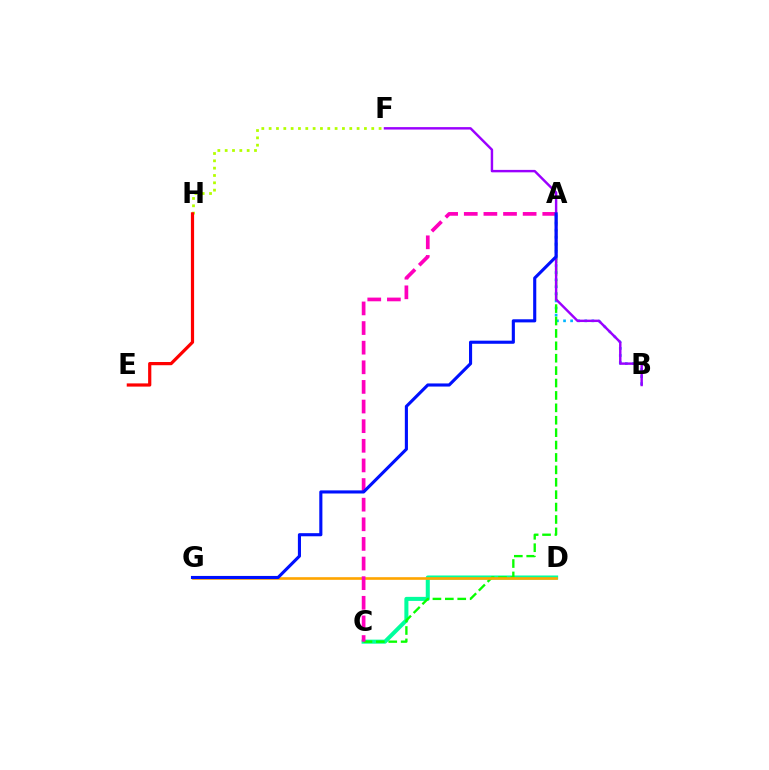{('C', 'D'): [{'color': '#00ff9d', 'line_style': 'solid', 'thickness': 2.91}], ('A', 'B'): [{'color': '#00b5ff', 'line_style': 'dotted', 'thickness': 1.92}], ('A', 'C'): [{'color': '#08ff00', 'line_style': 'dashed', 'thickness': 1.69}, {'color': '#ff00bd', 'line_style': 'dashed', 'thickness': 2.67}], ('D', 'G'): [{'color': '#ffa500', 'line_style': 'solid', 'thickness': 1.9}], ('F', 'H'): [{'color': '#b3ff00', 'line_style': 'dotted', 'thickness': 1.99}], ('E', 'H'): [{'color': '#ff0000', 'line_style': 'solid', 'thickness': 2.31}], ('B', 'F'): [{'color': '#9b00ff', 'line_style': 'solid', 'thickness': 1.75}], ('A', 'G'): [{'color': '#0010ff', 'line_style': 'solid', 'thickness': 2.24}]}